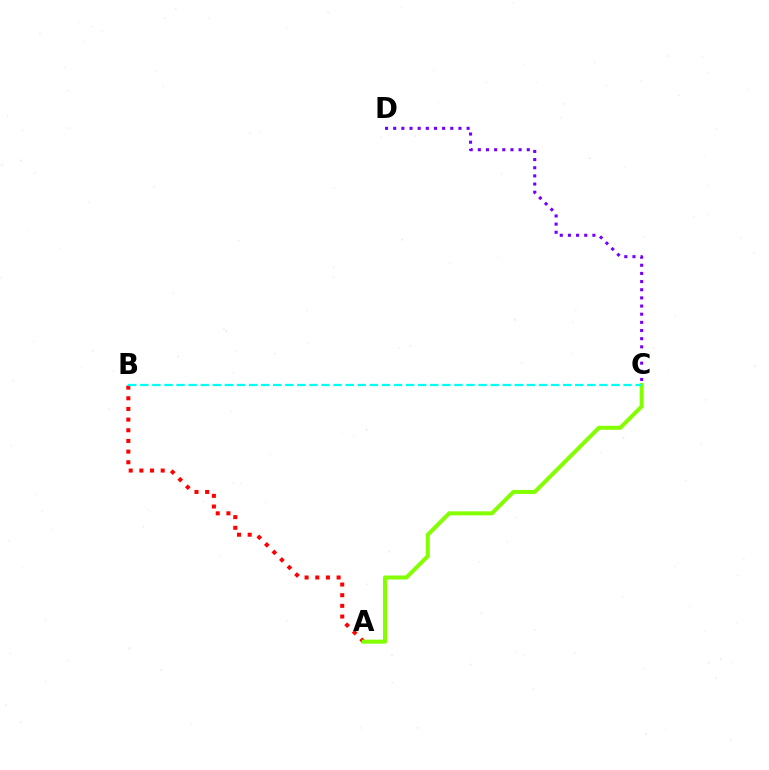{('A', 'B'): [{'color': '#ff0000', 'line_style': 'dotted', 'thickness': 2.9}], ('A', 'C'): [{'color': '#84ff00', 'line_style': 'solid', 'thickness': 2.89}], ('B', 'C'): [{'color': '#00fff6', 'line_style': 'dashed', 'thickness': 1.64}], ('C', 'D'): [{'color': '#7200ff', 'line_style': 'dotted', 'thickness': 2.22}]}